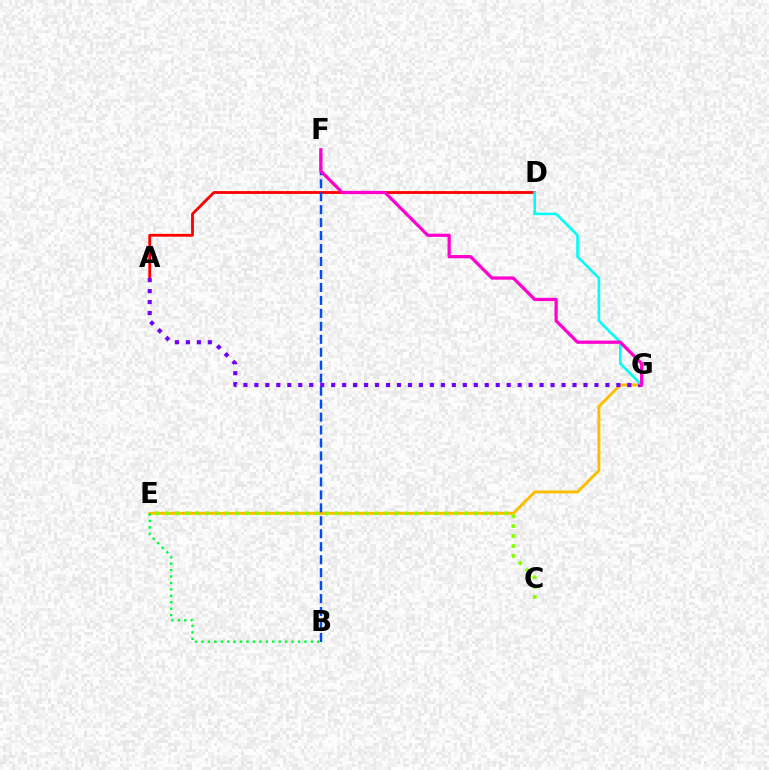{('E', 'G'): [{'color': '#ffbd00', 'line_style': 'solid', 'thickness': 2.11}], ('B', 'E'): [{'color': '#00ff39', 'line_style': 'dotted', 'thickness': 1.75}], ('A', 'D'): [{'color': '#ff0000', 'line_style': 'solid', 'thickness': 2.03}], ('B', 'F'): [{'color': '#004bff', 'line_style': 'dashed', 'thickness': 1.76}], ('C', 'E'): [{'color': '#84ff00', 'line_style': 'dotted', 'thickness': 2.71}], ('A', 'G'): [{'color': '#7200ff', 'line_style': 'dotted', 'thickness': 2.98}], ('D', 'G'): [{'color': '#00fff6', 'line_style': 'solid', 'thickness': 1.87}], ('F', 'G'): [{'color': '#ff00cf', 'line_style': 'solid', 'thickness': 2.32}]}